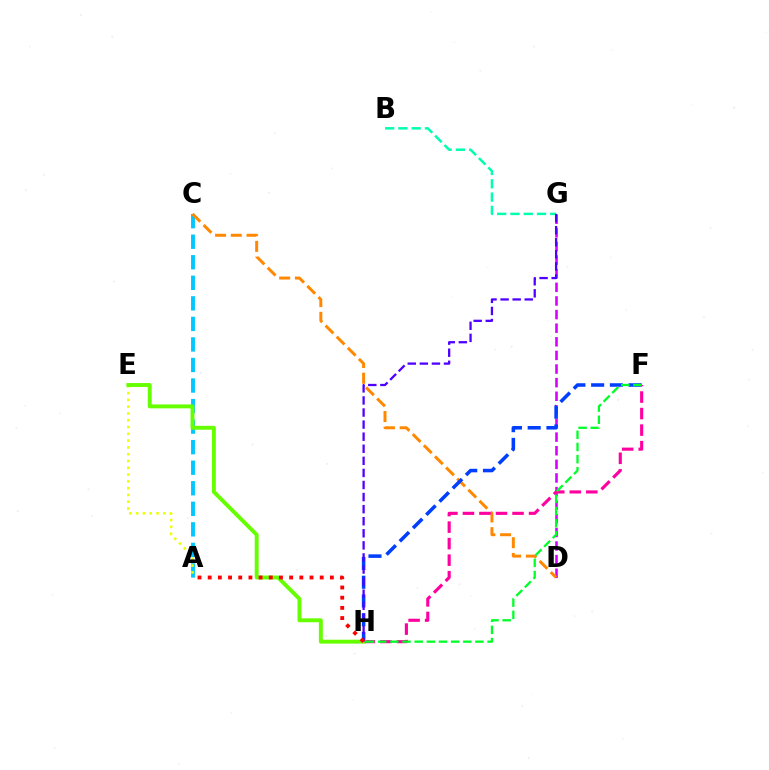{('A', 'C'): [{'color': '#00c7ff', 'line_style': 'dashed', 'thickness': 2.79}], ('B', 'G'): [{'color': '#00ffaf', 'line_style': 'dashed', 'thickness': 1.8}], ('A', 'E'): [{'color': '#eeff00', 'line_style': 'dotted', 'thickness': 1.85}], ('D', 'G'): [{'color': '#d600ff', 'line_style': 'dashed', 'thickness': 1.85}], ('C', 'D'): [{'color': '#ff8800', 'line_style': 'dashed', 'thickness': 2.14}], ('F', 'H'): [{'color': '#003fff', 'line_style': 'dashed', 'thickness': 2.55}, {'color': '#ff00a0', 'line_style': 'dashed', 'thickness': 2.25}, {'color': '#00ff27', 'line_style': 'dashed', 'thickness': 1.65}], ('E', 'H'): [{'color': '#66ff00', 'line_style': 'solid', 'thickness': 2.81}], ('G', 'H'): [{'color': '#4f00ff', 'line_style': 'dashed', 'thickness': 1.64}], ('A', 'H'): [{'color': '#ff0000', 'line_style': 'dotted', 'thickness': 2.77}]}